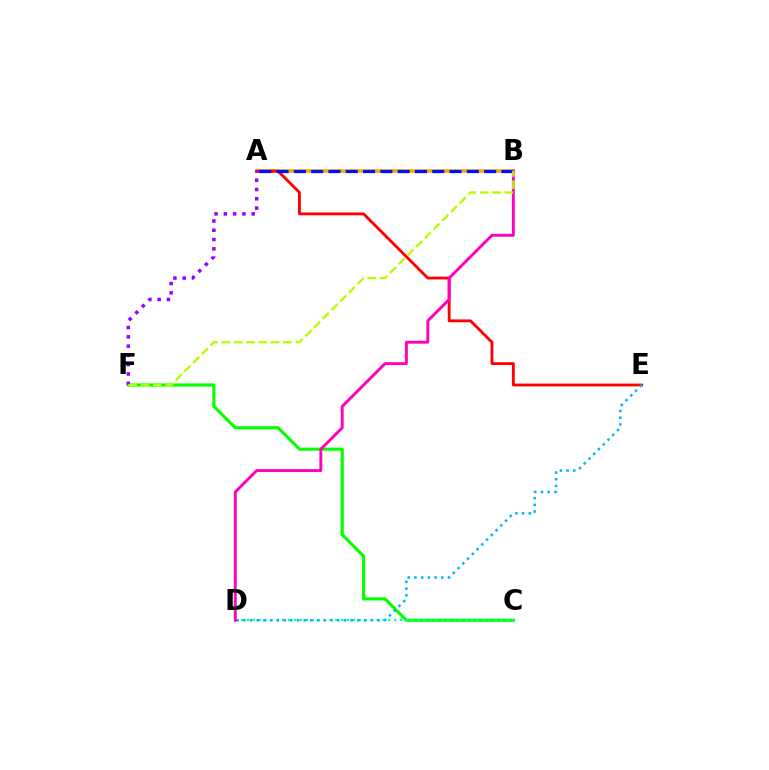{('A', 'B'): [{'color': '#ffa500', 'line_style': 'solid', 'thickness': 2.53}, {'color': '#0010ff', 'line_style': 'dashed', 'thickness': 2.35}], ('C', 'F'): [{'color': '#08ff00', 'line_style': 'solid', 'thickness': 2.26}], ('A', 'E'): [{'color': '#ff0000', 'line_style': 'solid', 'thickness': 2.04}], ('C', 'D'): [{'color': '#00ff9d', 'line_style': 'dotted', 'thickness': 1.6}], ('D', 'E'): [{'color': '#00b5ff', 'line_style': 'dotted', 'thickness': 1.82}], ('B', 'D'): [{'color': '#ff00bd', 'line_style': 'solid', 'thickness': 2.09}], ('A', 'F'): [{'color': '#9b00ff', 'line_style': 'dotted', 'thickness': 2.52}], ('B', 'F'): [{'color': '#b3ff00', 'line_style': 'dashed', 'thickness': 1.67}]}